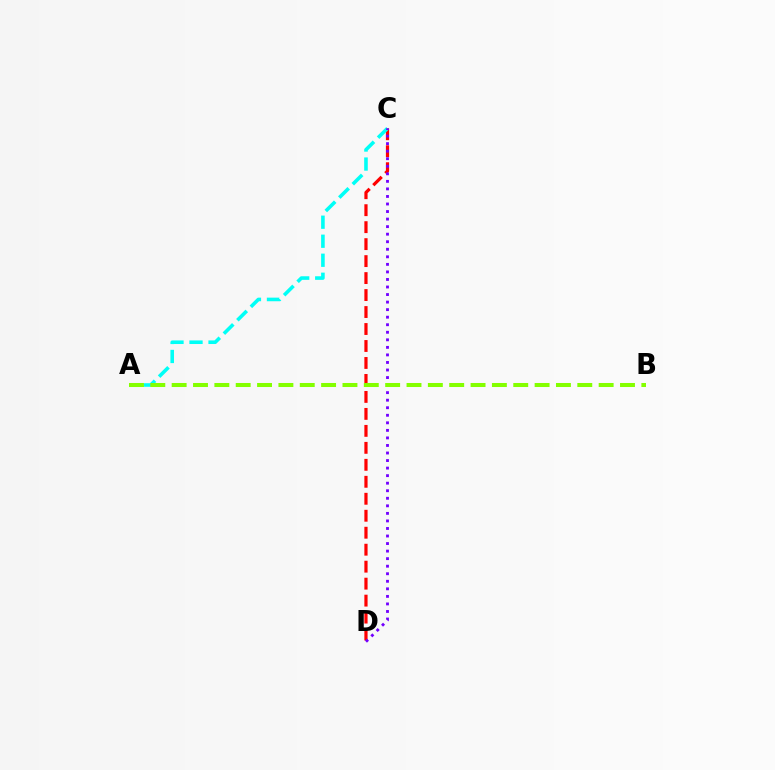{('C', 'D'): [{'color': '#ff0000', 'line_style': 'dashed', 'thickness': 2.31}, {'color': '#7200ff', 'line_style': 'dotted', 'thickness': 2.05}], ('A', 'C'): [{'color': '#00fff6', 'line_style': 'dashed', 'thickness': 2.58}], ('A', 'B'): [{'color': '#84ff00', 'line_style': 'dashed', 'thickness': 2.9}]}